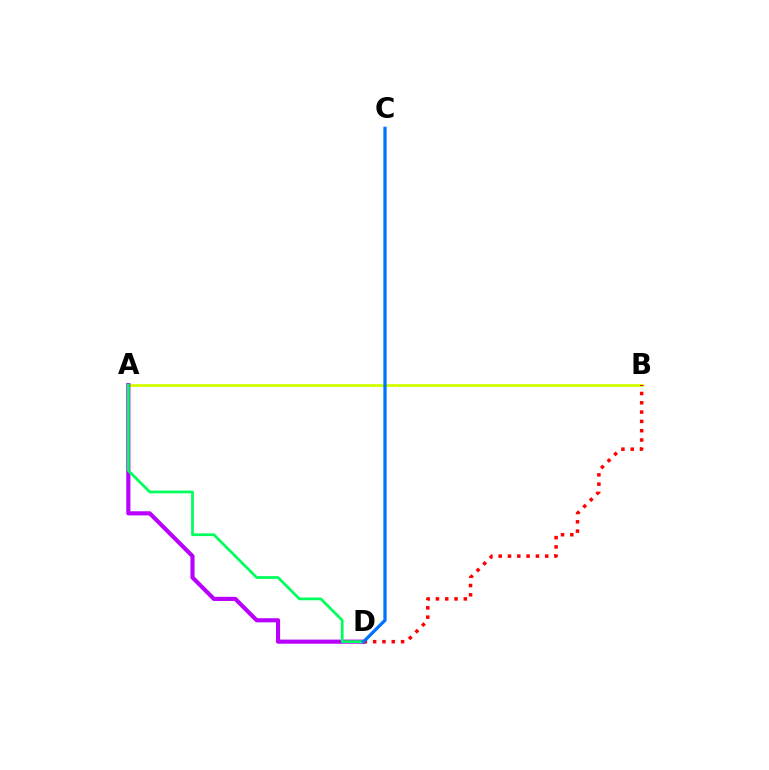{('A', 'B'): [{'color': '#d1ff00', 'line_style': 'solid', 'thickness': 2.0}], ('A', 'D'): [{'color': '#b900ff', 'line_style': 'solid', 'thickness': 2.97}, {'color': '#00ff5c', 'line_style': 'solid', 'thickness': 1.98}], ('B', 'D'): [{'color': '#ff0000', 'line_style': 'dotted', 'thickness': 2.53}], ('C', 'D'): [{'color': '#0074ff', 'line_style': 'solid', 'thickness': 2.35}]}